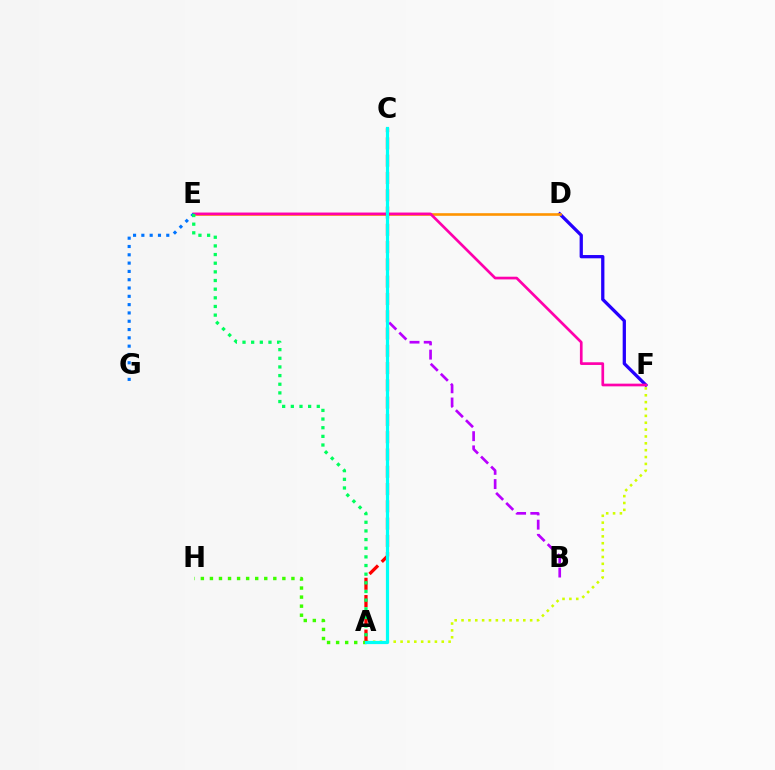{('D', 'F'): [{'color': '#2500ff', 'line_style': 'solid', 'thickness': 2.35}], ('B', 'C'): [{'color': '#b900ff', 'line_style': 'dashed', 'thickness': 1.93}], ('D', 'E'): [{'color': '#ff9400', 'line_style': 'solid', 'thickness': 1.89}], ('E', 'F'): [{'color': '#ff00ac', 'line_style': 'solid', 'thickness': 1.94}], ('A', 'F'): [{'color': '#d1ff00', 'line_style': 'dotted', 'thickness': 1.86}], ('A', 'C'): [{'color': '#ff0000', 'line_style': 'dashed', 'thickness': 2.35}, {'color': '#00fff6', 'line_style': 'solid', 'thickness': 2.3}], ('A', 'H'): [{'color': '#3dff00', 'line_style': 'dotted', 'thickness': 2.46}], ('E', 'G'): [{'color': '#0074ff', 'line_style': 'dotted', 'thickness': 2.26}], ('A', 'E'): [{'color': '#00ff5c', 'line_style': 'dotted', 'thickness': 2.35}]}